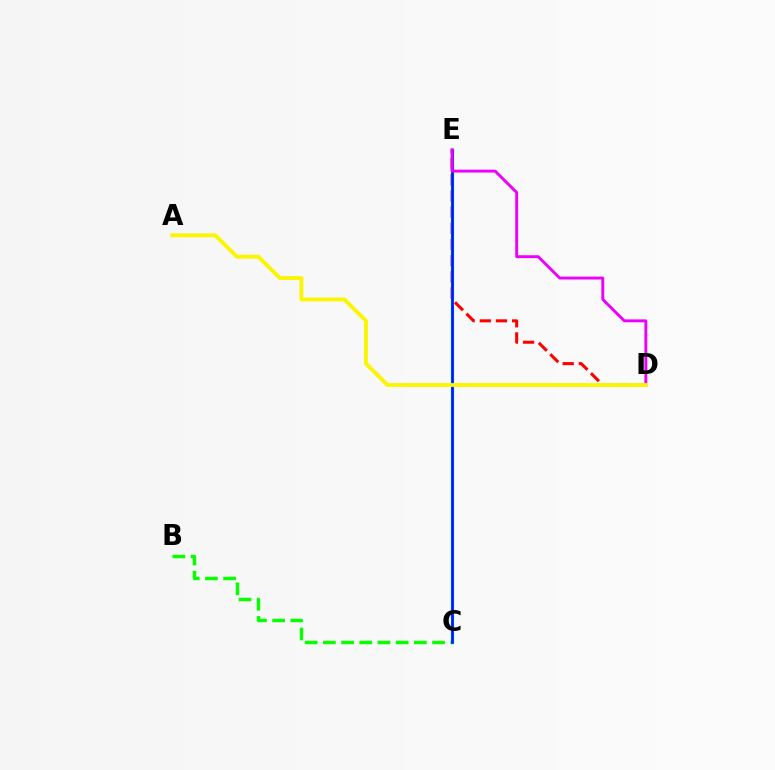{('D', 'E'): [{'color': '#ff0000', 'line_style': 'dashed', 'thickness': 2.2}, {'color': '#ee00ff', 'line_style': 'solid', 'thickness': 2.09}], ('B', 'C'): [{'color': '#08ff00', 'line_style': 'dashed', 'thickness': 2.47}], ('C', 'E'): [{'color': '#00fff6', 'line_style': 'solid', 'thickness': 2.34}, {'color': '#0010ff', 'line_style': 'solid', 'thickness': 1.88}], ('A', 'D'): [{'color': '#fcf500', 'line_style': 'solid', 'thickness': 2.78}]}